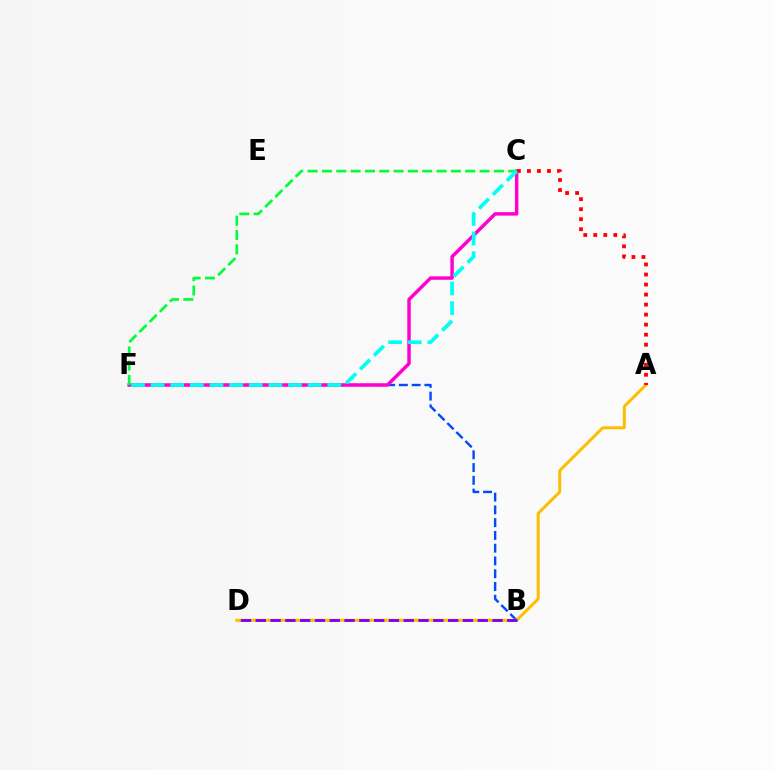{('B', 'D'): [{'color': '#84ff00', 'line_style': 'dotted', 'thickness': 2.21}, {'color': '#7200ff', 'line_style': 'dashed', 'thickness': 2.01}], ('B', 'F'): [{'color': '#004bff', 'line_style': 'dashed', 'thickness': 1.73}], ('A', 'D'): [{'color': '#ffbd00', 'line_style': 'solid', 'thickness': 2.16}], ('C', 'F'): [{'color': '#ff00cf', 'line_style': 'solid', 'thickness': 2.49}, {'color': '#00ff39', 'line_style': 'dashed', 'thickness': 1.95}, {'color': '#00fff6', 'line_style': 'dashed', 'thickness': 2.67}], ('A', 'C'): [{'color': '#ff0000', 'line_style': 'dotted', 'thickness': 2.72}]}